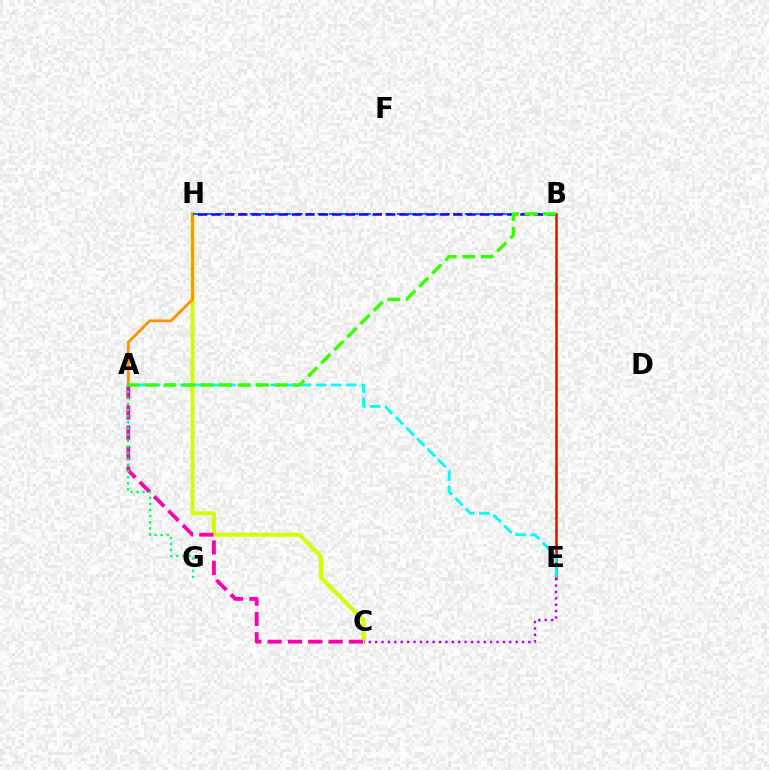{('C', 'H'): [{'color': '#d1ff00', 'line_style': 'solid', 'thickness': 2.91}], ('A', 'C'): [{'color': '#ff00ac', 'line_style': 'dashed', 'thickness': 2.76}], ('B', 'E'): [{'color': '#ff0000', 'line_style': 'solid', 'thickness': 1.83}], ('A', 'H'): [{'color': '#ff9400', 'line_style': 'solid', 'thickness': 2.03}], ('A', 'G'): [{'color': '#00ff5c', 'line_style': 'dotted', 'thickness': 1.66}], ('B', 'H'): [{'color': '#0074ff', 'line_style': 'dashed', 'thickness': 1.54}, {'color': '#2500ff', 'line_style': 'dashed', 'thickness': 1.83}], ('A', 'E'): [{'color': '#00fff6', 'line_style': 'dashed', 'thickness': 2.05}], ('C', 'E'): [{'color': '#b900ff', 'line_style': 'dotted', 'thickness': 1.73}], ('A', 'B'): [{'color': '#3dff00', 'line_style': 'dashed', 'thickness': 2.52}]}